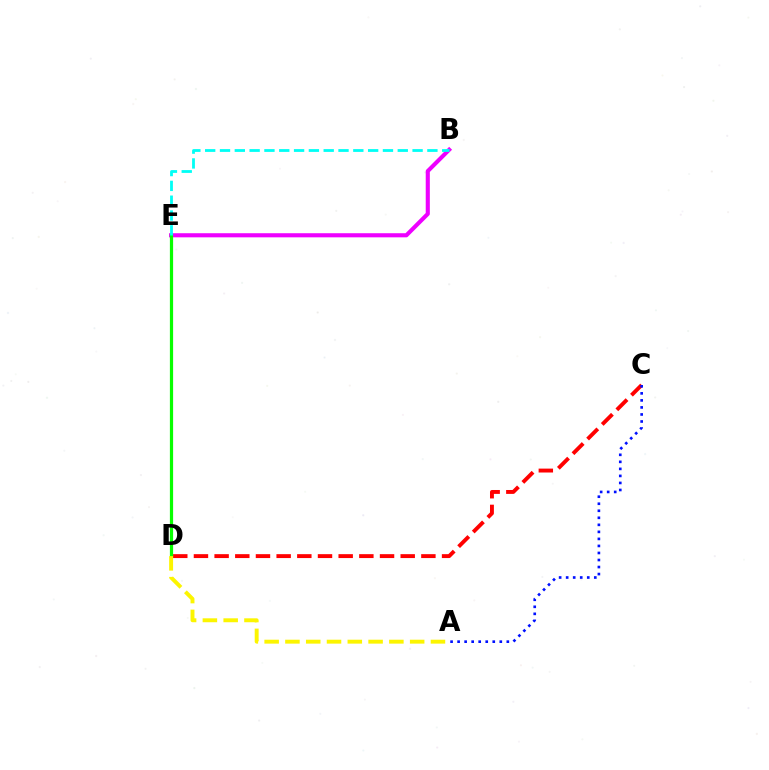{('C', 'D'): [{'color': '#ff0000', 'line_style': 'dashed', 'thickness': 2.81}], ('B', 'E'): [{'color': '#ee00ff', 'line_style': 'solid', 'thickness': 2.95}, {'color': '#00fff6', 'line_style': 'dashed', 'thickness': 2.01}], ('D', 'E'): [{'color': '#08ff00', 'line_style': 'solid', 'thickness': 2.32}], ('A', 'D'): [{'color': '#fcf500', 'line_style': 'dashed', 'thickness': 2.82}], ('A', 'C'): [{'color': '#0010ff', 'line_style': 'dotted', 'thickness': 1.91}]}